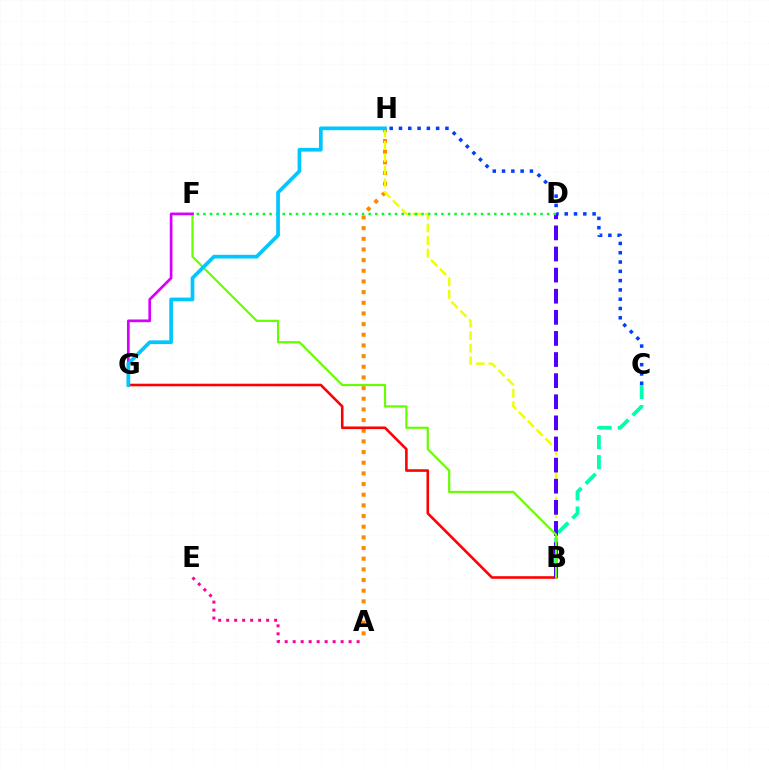{('A', 'H'): [{'color': '#ff8800', 'line_style': 'dotted', 'thickness': 2.9}], ('B', 'C'): [{'color': '#00ffaf', 'line_style': 'dashed', 'thickness': 2.73}], ('C', 'H'): [{'color': '#003fff', 'line_style': 'dotted', 'thickness': 2.52}], ('B', 'H'): [{'color': '#eeff00', 'line_style': 'dashed', 'thickness': 1.7}], ('B', 'G'): [{'color': '#ff0000', 'line_style': 'solid', 'thickness': 1.87}], ('A', 'E'): [{'color': '#ff00a0', 'line_style': 'dotted', 'thickness': 2.17}], ('B', 'D'): [{'color': '#4f00ff', 'line_style': 'dashed', 'thickness': 2.87}], ('B', 'F'): [{'color': '#66ff00', 'line_style': 'solid', 'thickness': 1.58}], ('F', 'G'): [{'color': '#d600ff', 'line_style': 'solid', 'thickness': 1.95}], ('D', 'F'): [{'color': '#00ff27', 'line_style': 'dotted', 'thickness': 1.8}], ('G', 'H'): [{'color': '#00c7ff', 'line_style': 'solid', 'thickness': 2.67}]}